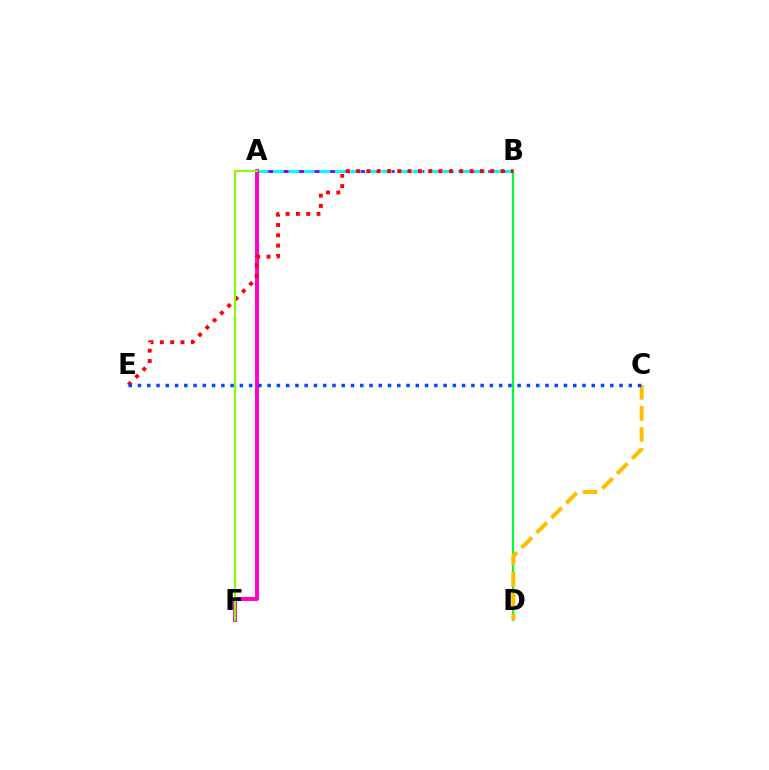{('B', 'D'): [{'color': '#00ff39', 'line_style': 'solid', 'thickness': 1.56}], ('A', 'B'): [{'color': '#7200ff', 'line_style': 'dashed', 'thickness': 2.02}, {'color': '#00fff6', 'line_style': 'dashed', 'thickness': 2.1}], ('C', 'D'): [{'color': '#ffbd00', 'line_style': 'dashed', 'thickness': 2.86}], ('A', 'F'): [{'color': '#ff00cf', 'line_style': 'solid', 'thickness': 2.83}, {'color': '#84ff00', 'line_style': 'solid', 'thickness': 1.5}], ('B', 'E'): [{'color': '#ff0000', 'line_style': 'dotted', 'thickness': 2.8}], ('C', 'E'): [{'color': '#004bff', 'line_style': 'dotted', 'thickness': 2.52}]}